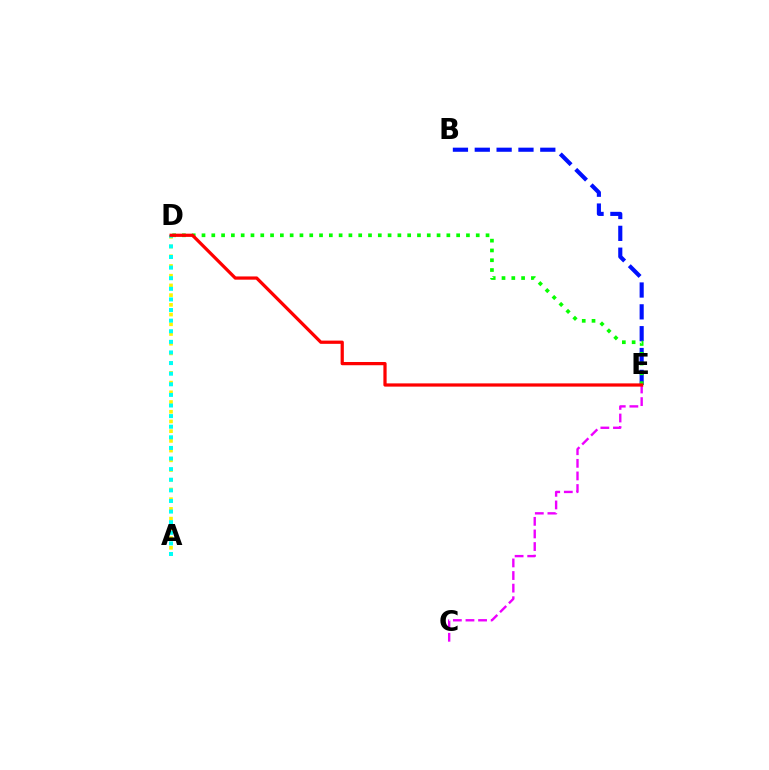{('B', 'E'): [{'color': '#0010ff', 'line_style': 'dashed', 'thickness': 2.97}], ('A', 'D'): [{'color': '#fcf500', 'line_style': 'dotted', 'thickness': 2.64}, {'color': '#00fff6', 'line_style': 'dotted', 'thickness': 2.88}], ('C', 'E'): [{'color': '#ee00ff', 'line_style': 'dashed', 'thickness': 1.71}], ('D', 'E'): [{'color': '#08ff00', 'line_style': 'dotted', 'thickness': 2.66}, {'color': '#ff0000', 'line_style': 'solid', 'thickness': 2.33}]}